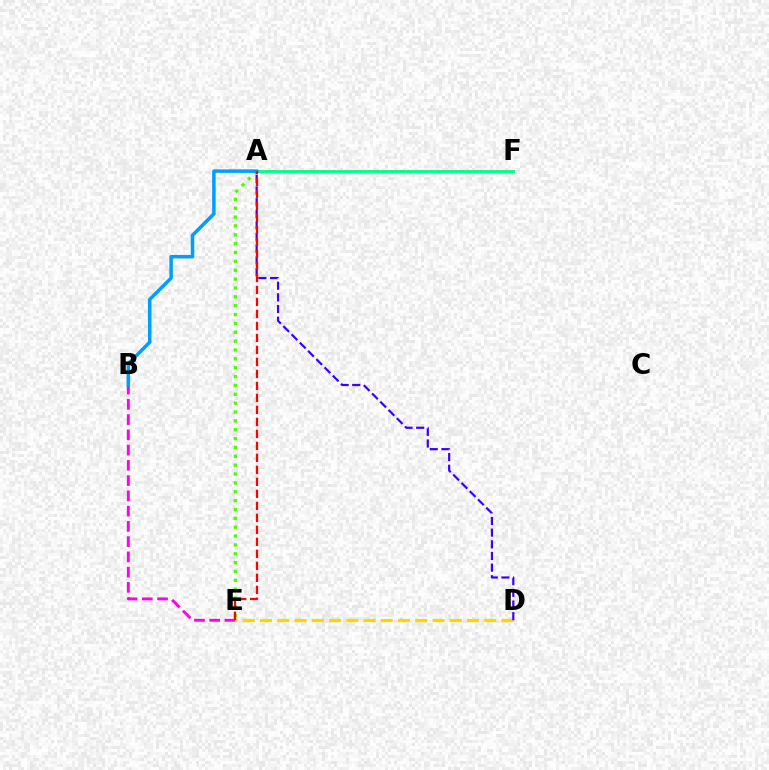{('D', 'E'): [{'color': '#ffd500', 'line_style': 'dashed', 'thickness': 2.34}], ('A', 'E'): [{'color': '#4fff00', 'line_style': 'dotted', 'thickness': 2.41}, {'color': '#ff0000', 'line_style': 'dashed', 'thickness': 1.63}], ('A', 'F'): [{'color': '#00ff86', 'line_style': 'solid', 'thickness': 2.06}], ('B', 'E'): [{'color': '#ff00ed', 'line_style': 'dashed', 'thickness': 2.07}], ('A', 'B'): [{'color': '#009eff', 'line_style': 'solid', 'thickness': 2.52}], ('A', 'D'): [{'color': '#3700ff', 'line_style': 'dashed', 'thickness': 1.58}]}